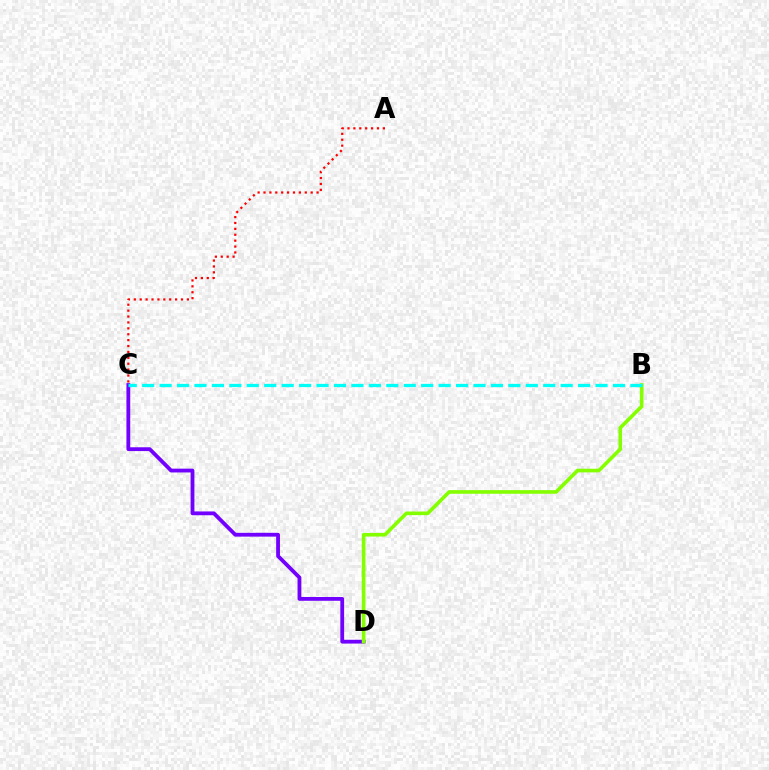{('A', 'C'): [{'color': '#ff0000', 'line_style': 'dotted', 'thickness': 1.6}], ('C', 'D'): [{'color': '#7200ff', 'line_style': 'solid', 'thickness': 2.74}], ('B', 'D'): [{'color': '#84ff00', 'line_style': 'solid', 'thickness': 2.62}], ('B', 'C'): [{'color': '#00fff6', 'line_style': 'dashed', 'thickness': 2.37}]}